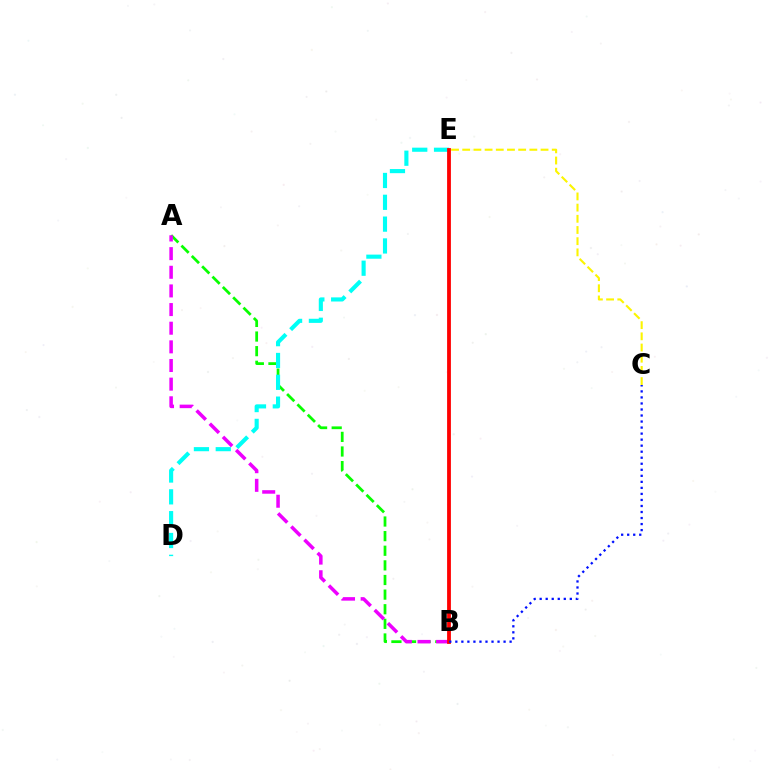{('A', 'B'): [{'color': '#08ff00', 'line_style': 'dashed', 'thickness': 1.99}, {'color': '#ee00ff', 'line_style': 'dashed', 'thickness': 2.53}], ('D', 'E'): [{'color': '#00fff6', 'line_style': 'dashed', 'thickness': 2.96}], ('C', 'E'): [{'color': '#fcf500', 'line_style': 'dashed', 'thickness': 1.52}], ('B', 'E'): [{'color': '#ff0000', 'line_style': 'solid', 'thickness': 2.74}], ('B', 'C'): [{'color': '#0010ff', 'line_style': 'dotted', 'thickness': 1.64}]}